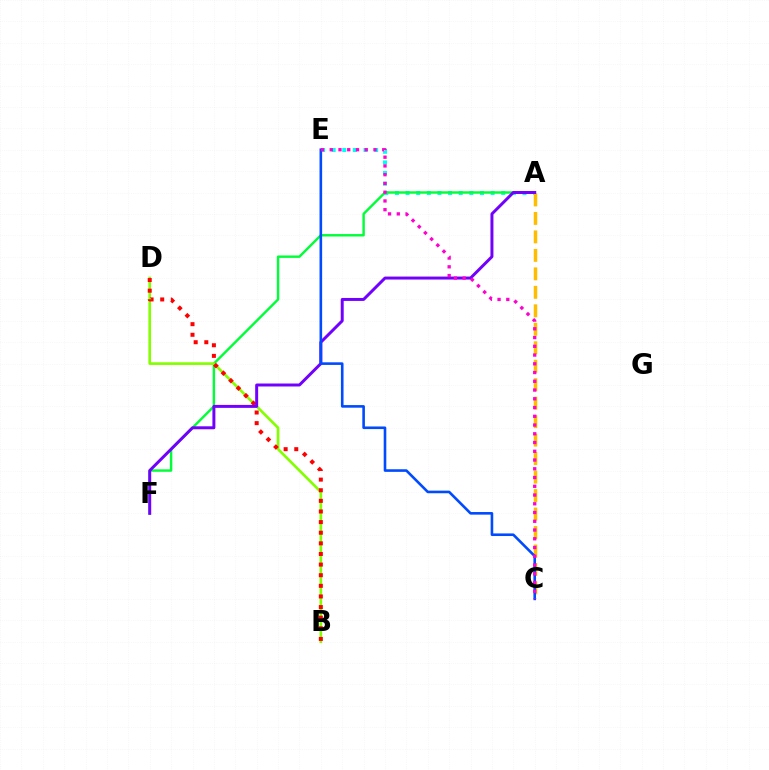{('A', 'E'): [{'color': '#00fff6', 'line_style': 'dotted', 'thickness': 2.89}], ('A', 'F'): [{'color': '#00ff39', 'line_style': 'solid', 'thickness': 1.75}, {'color': '#7200ff', 'line_style': 'solid', 'thickness': 2.14}], ('B', 'D'): [{'color': '#84ff00', 'line_style': 'solid', 'thickness': 1.92}, {'color': '#ff0000', 'line_style': 'dotted', 'thickness': 2.89}], ('A', 'C'): [{'color': '#ffbd00', 'line_style': 'dashed', 'thickness': 2.51}], ('C', 'E'): [{'color': '#004bff', 'line_style': 'solid', 'thickness': 1.88}, {'color': '#ff00cf', 'line_style': 'dotted', 'thickness': 2.38}]}